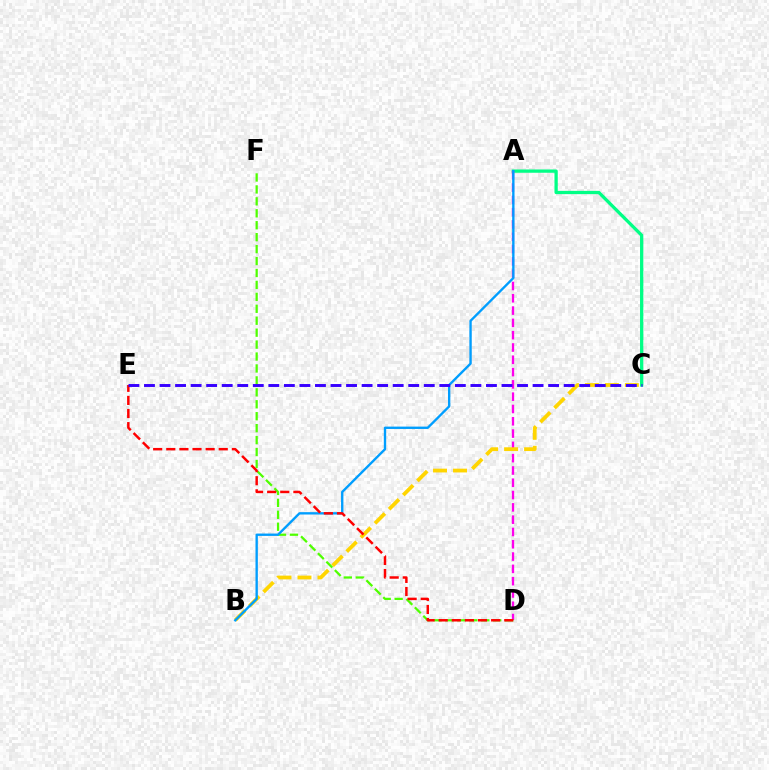{('A', 'C'): [{'color': '#00ff86', 'line_style': 'solid', 'thickness': 2.36}], ('A', 'D'): [{'color': '#ff00ed', 'line_style': 'dashed', 'thickness': 1.67}], ('D', 'F'): [{'color': '#4fff00', 'line_style': 'dashed', 'thickness': 1.62}], ('B', 'C'): [{'color': '#ffd500', 'line_style': 'dashed', 'thickness': 2.71}], ('A', 'B'): [{'color': '#009eff', 'line_style': 'solid', 'thickness': 1.7}], ('D', 'E'): [{'color': '#ff0000', 'line_style': 'dashed', 'thickness': 1.78}], ('C', 'E'): [{'color': '#3700ff', 'line_style': 'dashed', 'thickness': 2.11}]}